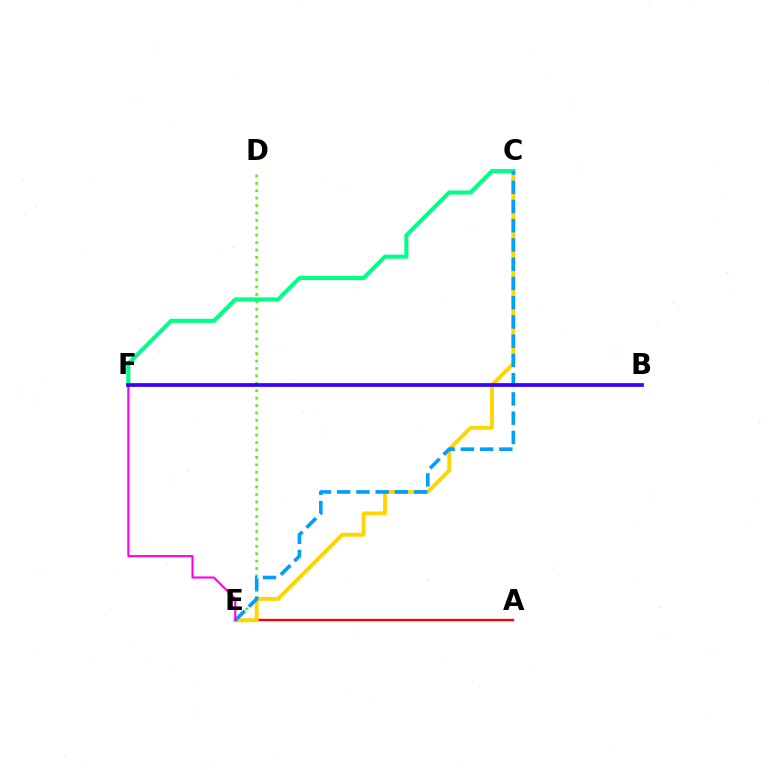{('A', 'E'): [{'color': '#ff0000', 'line_style': 'solid', 'thickness': 1.7}], ('C', 'E'): [{'color': '#ffd500', 'line_style': 'solid', 'thickness': 2.77}, {'color': '#009eff', 'line_style': 'dashed', 'thickness': 2.61}], ('D', 'E'): [{'color': '#4fff00', 'line_style': 'dotted', 'thickness': 2.01}], ('C', 'F'): [{'color': '#00ff86', 'line_style': 'solid', 'thickness': 2.94}], ('E', 'F'): [{'color': '#ff00ed', 'line_style': 'solid', 'thickness': 1.52}], ('B', 'F'): [{'color': '#3700ff', 'line_style': 'solid', 'thickness': 2.68}]}